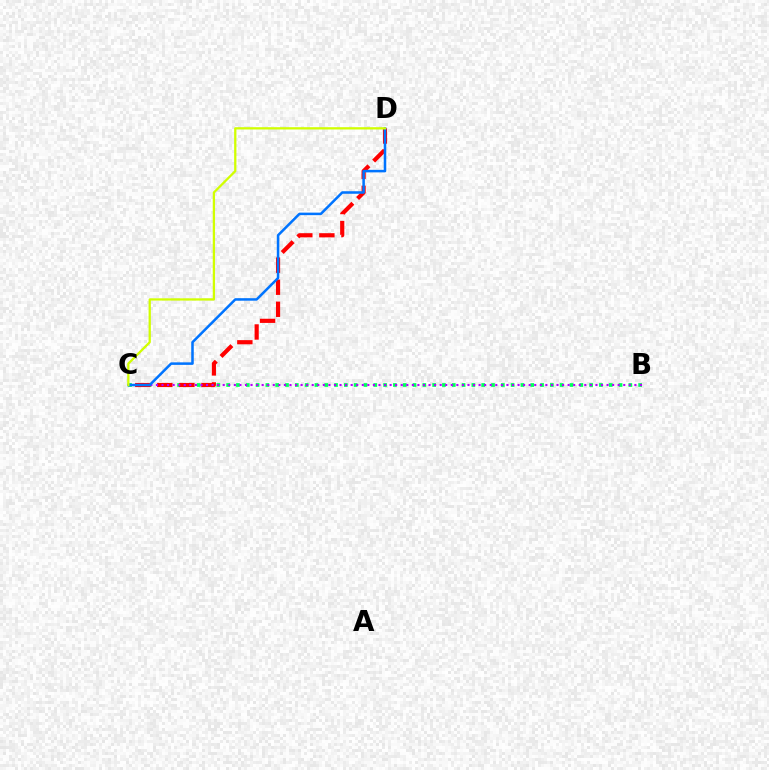{('B', 'C'): [{'color': '#00ff5c', 'line_style': 'dotted', 'thickness': 2.67}, {'color': '#b900ff', 'line_style': 'dotted', 'thickness': 1.51}], ('C', 'D'): [{'color': '#ff0000', 'line_style': 'dashed', 'thickness': 3.0}, {'color': '#0074ff', 'line_style': 'solid', 'thickness': 1.82}, {'color': '#d1ff00', 'line_style': 'solid', 'thickness': 1.64}]}